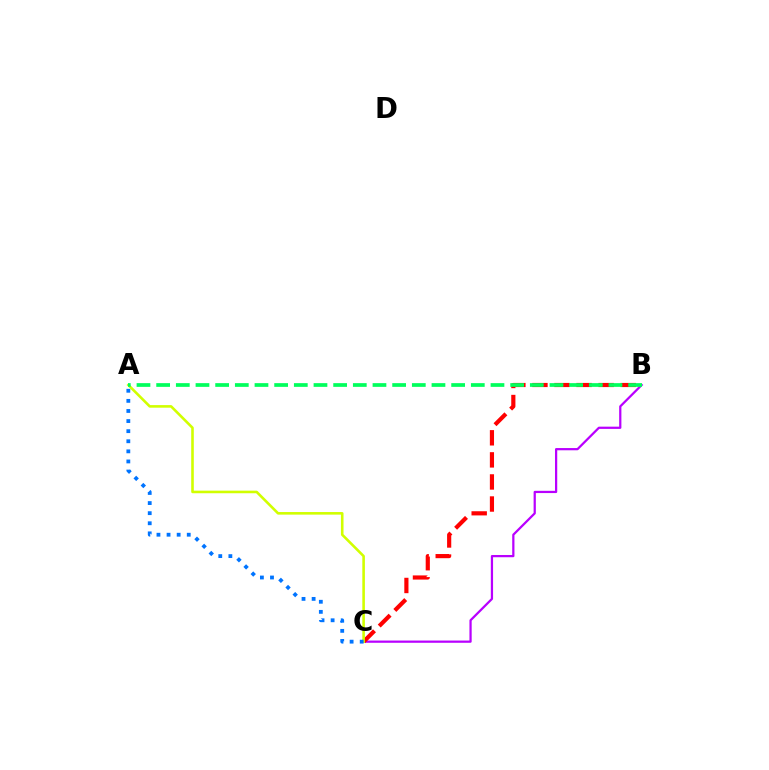{('B', 'C'): [{'color': '#b900ff', 'line_style': 'solid', 'thickness': 1.61}, {'color': '#ff0000', 'line_style': 'dashed', 'thickness': 3.0}], ('A', 'C'): [{'color': '#d1ff00', 'line_style': 'solid', 'thickness': 1.87}, {'color': '#0074ff', 'line_style': 'dotted', 'thickness': 2.74}], ('A', 'B'): [{'color': '#00ff5c', 'line_style': 'dashed', 'thickness': 2.67}]}